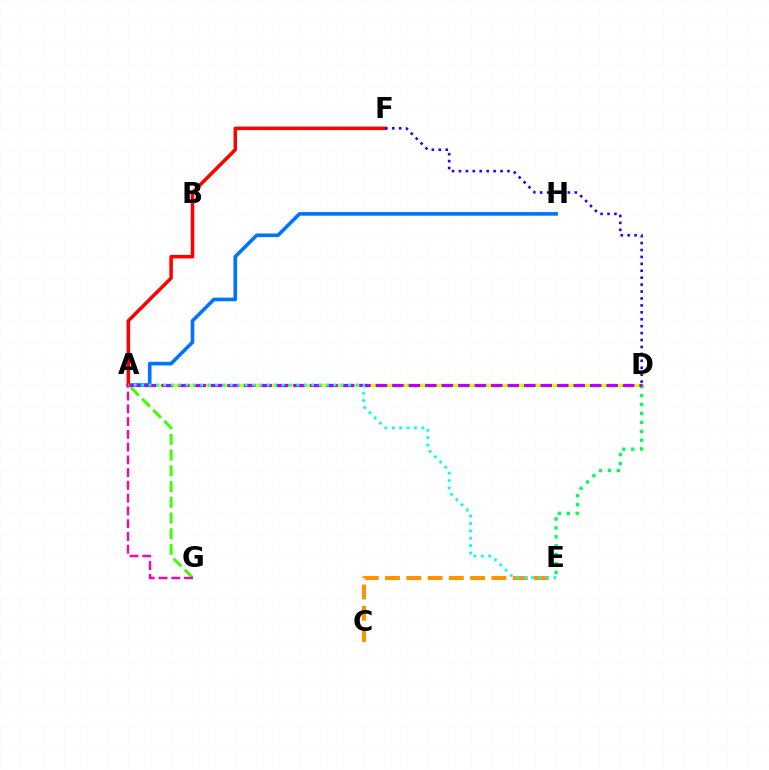{('A', 'D'): [{'color': '#d1ff00', 'line_style': 'solid', 'thickness': 2.46}, {'color': '#b900ff', 'line_style': 'dashed', 'thickness': 2.24}], ('A', 'H'): [{'color': '#0074ff', 'line_style': 'solid', 'thickness': 2.61}], ('A', 'G'): [{'color': '#3dff00', 'line_style': 'dashed', 'thickness': 2.14}, {'color': '#ff00ac', 'line_style': 'dashed', 'thickness': 1.73}], ('C', 'E'): [{'color': '#ff9400', 'line_style': 'dashed', 'thickness': 2.89}], ('D', 'E'): [{'color': '#00ff5c', 'line_style': 'dotted', 'thickness': 2.43}], ('A', 'F'): [{'color': '#ff0000', 'line_style': 'solid', 'thickness': 2.53}], ('D', 'F'): [{'color': '#2500ff', 'line_style': 'dotted', 'thickness': 1.88}], ('A', 'E'): [{'color': '#00fff6', 'line_style': 'dotted', 'thickness': 2.01}]}